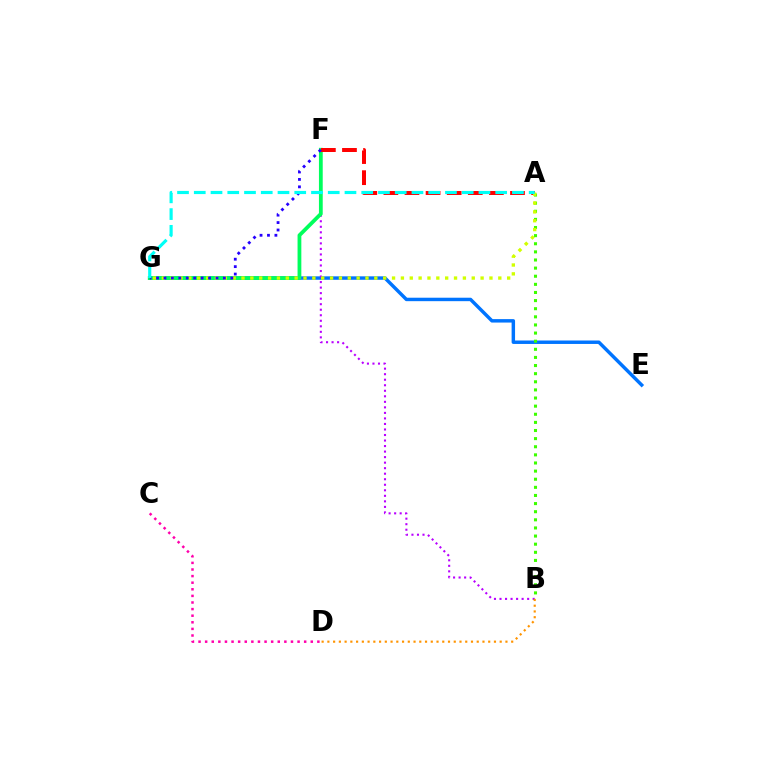{('E', 'G'): [{'color': '#0074ff', 'line_style': 'solid', 'thickness': 2.48}], ('C', 'D'): [{'color': '#ff00ac', 'line_style': 'dotted', 'thickness': 1.79}], ('B', 'F'): [{'color': '#b900ff', 'line_style': 'dotted', 'thickness': 1.5}], ('F', 'G'): [{'color': '#00ff5c', 'line_style': 'solid', 'thickness': 2.72}, {'color': '#2500ff', 'line_style': 'dotted', 'thickness': 2.02}], ('B', 'D'): [{'color': '#ff9400', 'line_style': 'dotted', 'thickness': 1.56}], ('A', 'F'): [{'color': '#ff0000', 'line_style': 'dashed', 'thickness': 2.87}], ('A', 'B'): [{'color': '#3dff00', 'line_style': 'dotted', 'thickness': 2.21}], ('A', 'G'): [{'color': '#d1ff00', 'line_style': 'dotted', 'thickness': 2.41}, {'color': '#00fff6', 'line_style': 'dashed', 'thickness': 2.27}]}